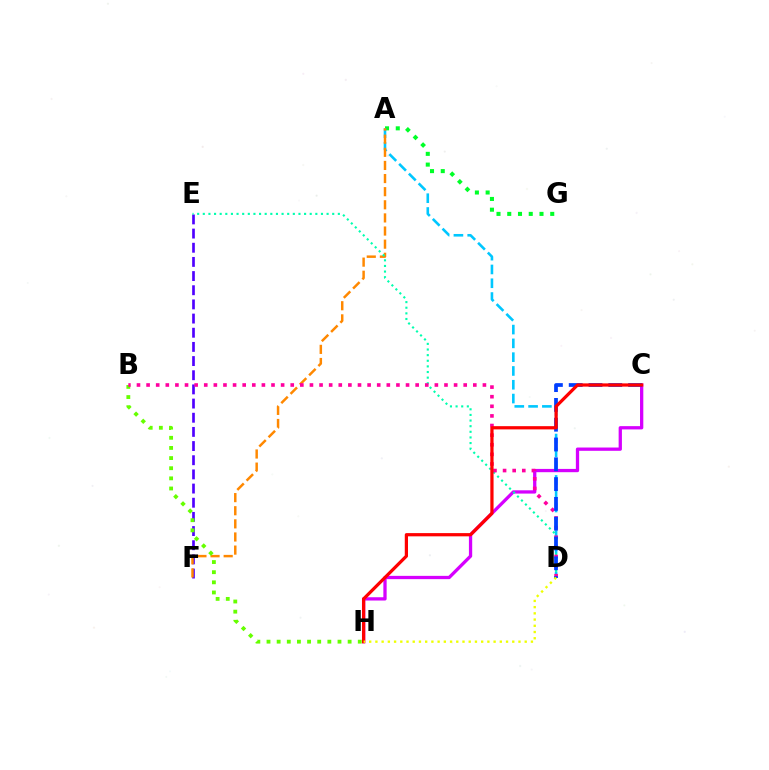{('E', 'F'): [{'color': '#4f00ff', 'line_style': 'dashed', 'thickness': 1.92}], ('A', 'G'): [{'color': '#00ff27', 'line_style': 'dotted', 'thickness': 2.92}], ('C', 'H'): [{'color': '#d600ff', 'line_style': 'solid', 'thickness': 2.36}, {'color': '#ff0000', 'line_style': 'solid', 'thickness': 2.33}], ('A', 'D'): [{'color': '#00c7ff', 'line_style': 'dashed', 'thickness': 1.87}], ('A', 'F'): [{'color': '#ff8800', 'line_style': 'dashed', 'thickness': 1.78}], ('D', 'E'): [{'color': '#00ffaf', 'line_style': 'dotted', 'thickness': 1.53}], ('B', 'H'): [{'color': '#66ff00', 'line_style': 'dotted', 'thickness': 2.76}], ('B', 'D'): [{'color': '#ff00a0', 'line_style': 'dotted', 'thickness': 2.61}], ('C', 'D'): [{'color': '#003fff', 'line_style': 'dashed', 'thickness': 2.69}], ('D', 'H'): [{'color': '#eeff00', 'line_style': 'dotted', 'thickness': 1.69}]}